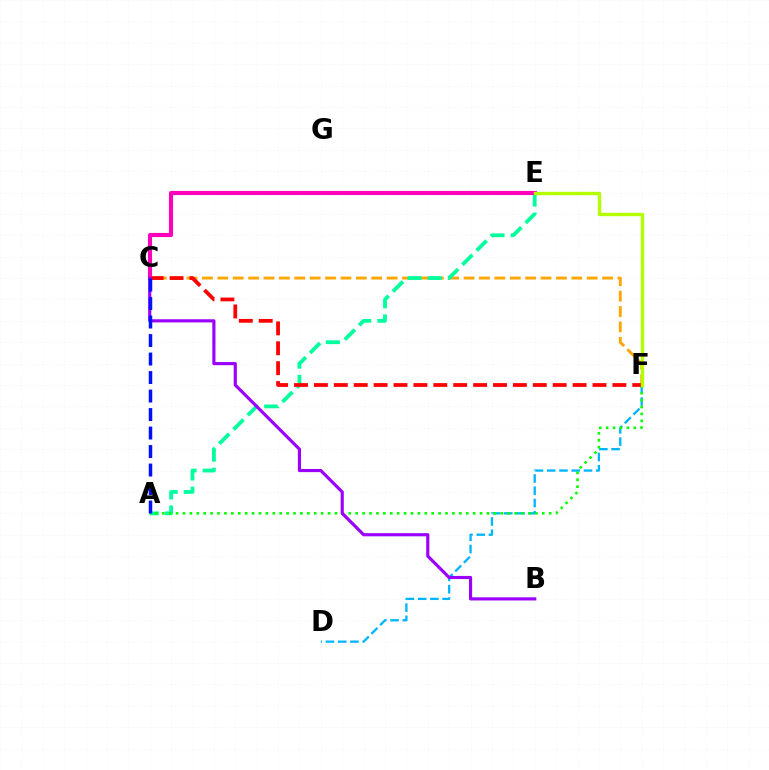{('C', 'F'): [{'color': '#ffa500', 'line_style': 'dashed', 'thickness': 2.09}, {'color': '#ff0000', 'line_style': 'dashed', 'thickness': 2.7}], ('A', 'E'): [{'color': '#00ff9d', 'line_style': 'dashed', 'thickness': 2.74}], ('D', 'F'): [{'color': '#00b5ff', 'line_style': 'dashed', 'thickness': 1.66}], ('A', 'F'): [{'color': '#08ff00', 'line_style': 'dotted', 'thickness': 1.88}], ('C', 'E'): [{'color': '#ff00bd', 'line_style': 'solid', 'thickness': 2.96}], ('E', 'F'): [{'color': '#b3ff00', 'line_style': 'solid', 'thickness': 2.43}], ('B', 'C'): [{'color': '#9b00ff', 'line_style': 'solid', 'thickness': 2.27}], ('A', 'C'): [{'color': '#0010ff', 'line_style': 'dashed', 'thickness': 2.51}]}